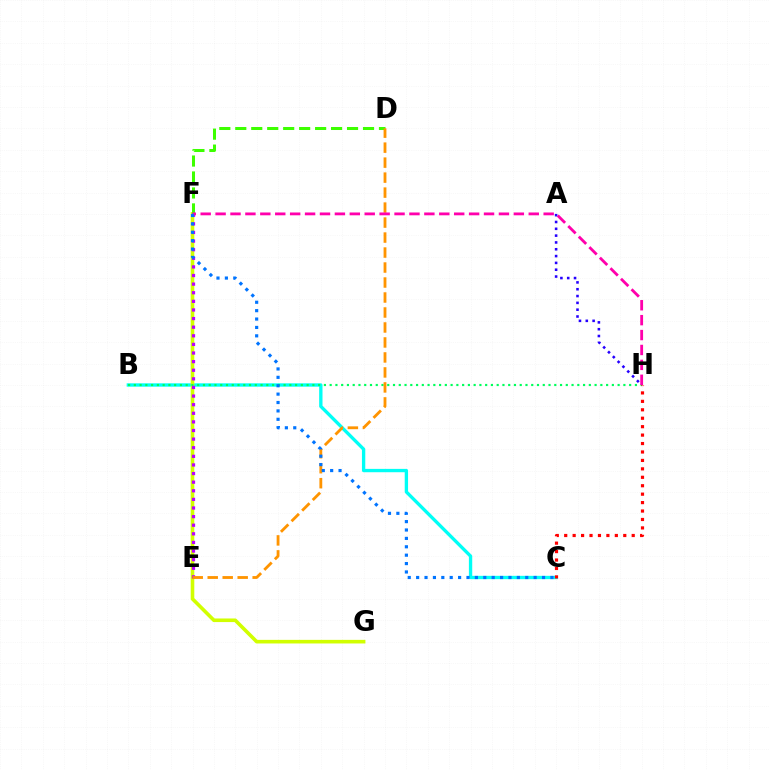{('B', 'C'): [{'color': '#00fff6', 'line_style': 'solid', 'thickness': 2.4}], ('F', 'G'): [{'color': '#d1ff00', 'line_style': 'solid', 'thickness': 2.59}], ('B', 'H'): [{'color': '#00ff5c', 'line_style': 'dotted', 'thickness': 1.56}], ('E', 'F'): [{'color': '#b900ff', 'line_style': 'dotted', 'thickness': 2.34}], ('C', 'H'): [{'color': '#ff0000', 'line_style': 'dotted', 'thickness': 2.29}], ('A', 'H'): [{'color': '#2500ff', 'line_style': 'dotted', 'thickness': 1.85}], ('D', 'F'): [{'color': '#3dff00', 'line_style': 'dashed', 'thickness': 2.17}], ('D', 'E'): [{'color': '#ff9400', 'line_style': 'dashed', 'thickness': 2.04}], ('F', 'H'): [{'color': '#ff00ac', 'line_style': 'dashed', 'thickness': 2.03}], ('C', 'F'): [{'color': '#0074ff', 'line_style': 'dotted', 'thickness': 2.28}]}